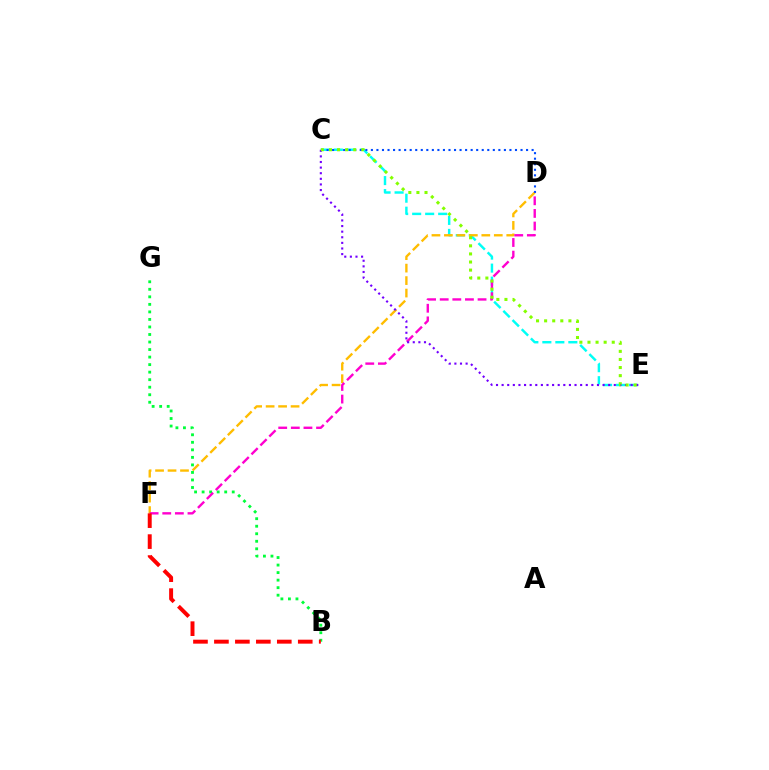{('C', 'E'): [{'color': '#00fff6', 'line_style': 'dashed', 'thickness': 1.77}, {'color': '#7200ff', 'line_style': 'dotted', 'thickness': 1.52}, {'color': '#84ff00', 'line_style': 'dotted', 'thickness': 2.2}], ('D', 'F'): [{'color': '#ffbd00', 'line_style': 'dashed', 'thickness': 1.69}, {'color': '#ff00cf', 'line_style': 'dashed', 'thickness': 1.71}], ('B', 'G'): [{'color': '#00ff39', 'line_style': 'dotted', 'thickness': 2.05}], ('C', 'D'): [{'color': '#004bff', 'line_style': 'dotted', 'thickness': 1.51}], ('B', 'F'): [{'color': '#ff0000', 'line_style': 'dashed', 'thickness': 2.85}]}